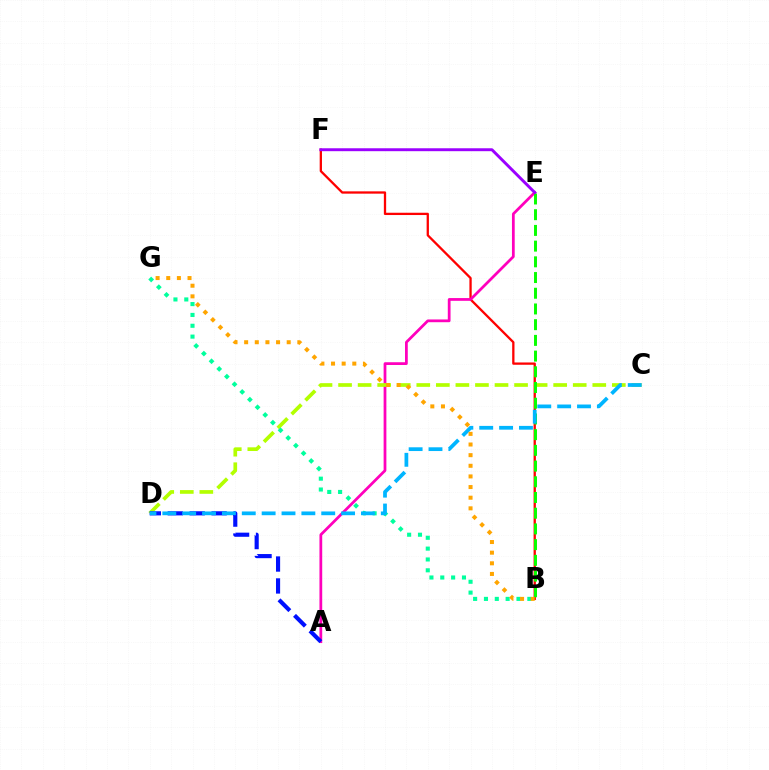{('B', 'F'): [{'color': '#ff0000', 'line_style': 'solid', 'thickness': 1.65}], ('A', 'E'): [{'color': '#ff00bd', 'line_style': 'solid', 'thickness': 1.99}], ('C', 'D'): [{'color': '#b3ff00', 'line_style': 'dashed', 'thickness': 2.66}, {'color': '#00b5ff', 'line_style': 'dashed', 'thickness': 2.7}], ('B', 'E'): [{'color': '#08ff00', 'line_style': 'dashed', 'thickness': 2.13}], ('A', 'D'): [{'color': '#0010ff', 'line_style': 'dashed', 'thickness': 2.98}], ('B', 'G'): [{'color': '#00ff9d', 'line_style': 'dotted', 'thickness': 2.95}, {'color': '#ffa500', 'line_style': 'dotted', 'thickness': 2.89}], ('E', 'F'): [{'color': '#9b00ff', 'line_style': 'solid', 'thickness': 2.11}]}